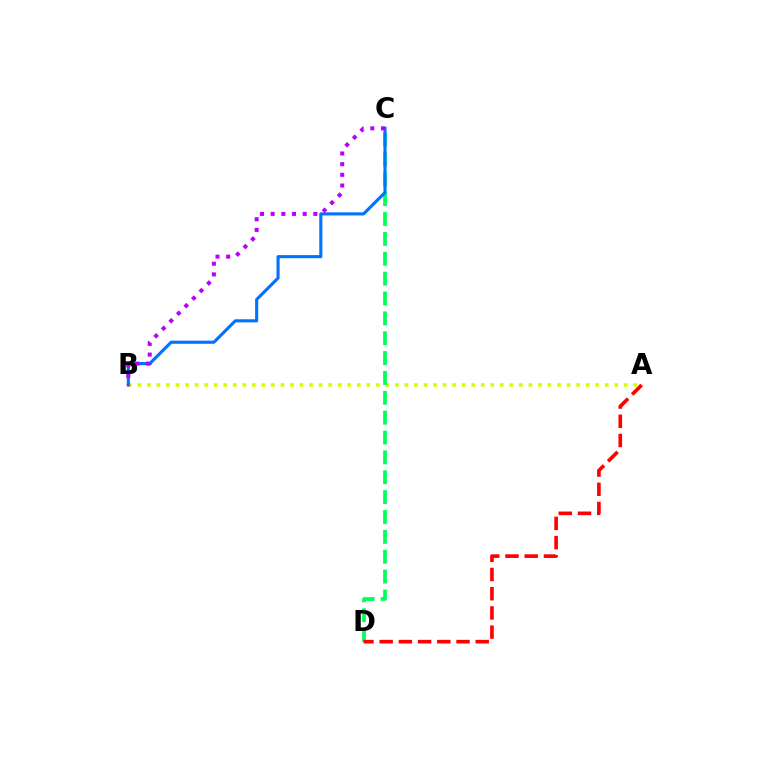{('A', 'B'): [{'color': '#d1ff00', 'line_style': 'dotted', 'thickness': 2.59}], ('C', 'D'): [{'color': '#00ff5c', 'line_style': 'dashed', 'thickness': 2.7}], ('A', 'D'): [{'color': '#ff0000', 'line_style': 'dashed', 'thickness': 2.61}], ('B', 'C'): [{'color': '#0074ff', 'line_style': 'solid', 'thickness': 2.25}, {'color': '#b900ff', 'line_style': 'dotted', 'thickness': 2.9}]}